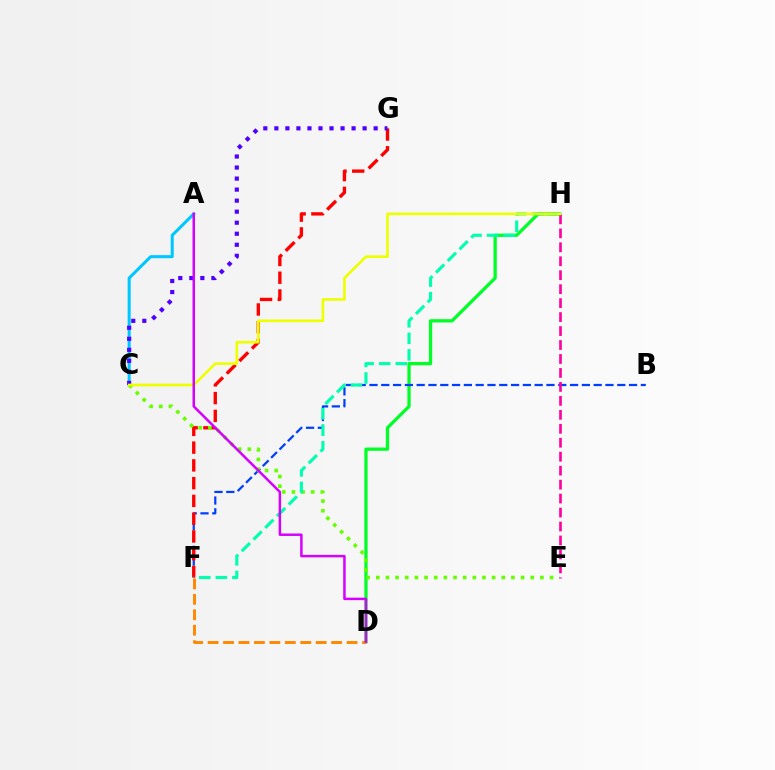{('D', 'H'): [{'color': '#00ff27', 'line_style': 'solid', 'thickness': 2.35}], ('A', 'C'): [{'color': '#00c7ff', 'line_style': 'solid', 'thickness': 2.19}], ('B', 'F'): [{'color': '#003fff', 'line_style': 'dashed', 'thickness': 1.6}], ('F', 'G'): [{'color': '#ff0000', 'line_style': 'dashed', 'thickness': 2.41}], ('C', 'G'): [{'color': '#4f00ff', 'line_style': 'dotted', 'thickness': 3.0}], ('C', 'E'): [{'color': '#66ff00', 'line_style': 'dotted', 'thickness': 2.62}], ('F', 'H'): [{'color': '#00ffaf', 'line_style': 'dashed', 'thickness': 2.25}], ('D', 'F'): [{'color': '#ff8800', 'line_style': 'dashed', 'thickness': 2.1}], ('E', 'H'): [{'color': '#ff00a0', 'line_style': 'dashed', 'thickness': 1.9}], ('C', 'H'): [{'color': '#eeff00', 'line_style': 'solid', 'thickness': 1.9}], ('A', 'D'): [{'color': '#d600ff', 'line_style': 'solid', 'thickness': 1.79}]}